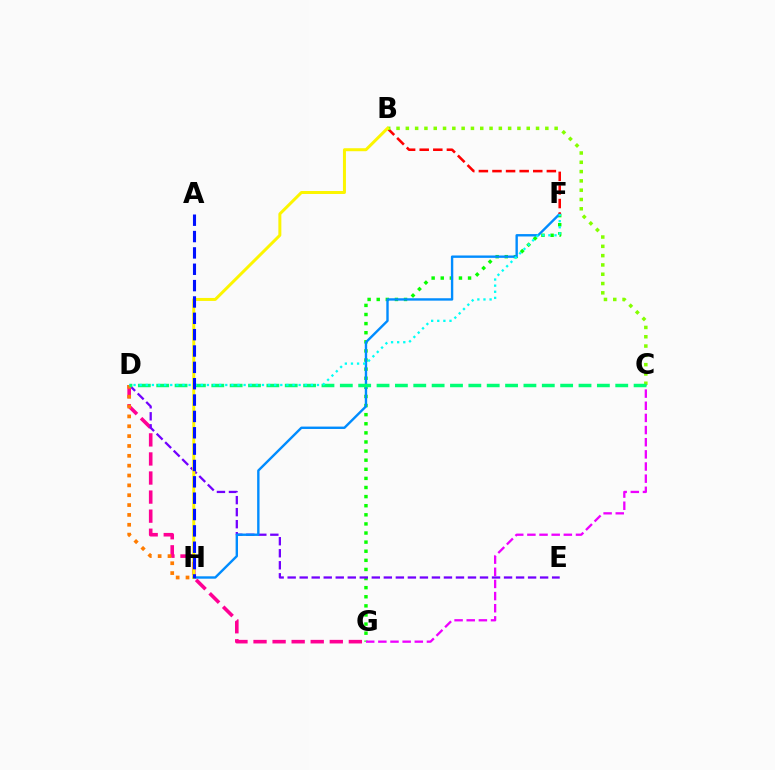{('D', 'G'): [{'color': '#ff0094', 'line_style': 'dashed', 'thickness': 2.59}], ('F', 'G'): [{'color': '#08ff00', 'line_style': 'dotted', 'thickness': 2.47}], ('D', 'E'): [{'color': '#7200ff', 'line_style': 'dashed', 'thickness': 1.63}], ('F', 'H'): [{'color': '#008cff', 'line_style': 'solid', 'thickness': 1.72}], ('B', 'F'): [{'color': '#ff0000', 'line_style': 'dashed', 'thickness': 1.85}], ('B', 'C'): [{'color': '#84ff00', 'line_style': 'dotted', 'thickness': 2.53}], ('D', 'H'): [{'color': '#ff7c00', 'line_style': 'dotted', 'thickness': 2.68}], ('C', 'G'): [{'color': '#ee00ff', 'line_style': 'dashed', 'thickness': 1.65}], ('B', 'H'): [{'color': '#fcf500', 'line_style': 'solid', 'thickness': 2.15}], ('C', 'D'): [{'color': '#00ff74', 'line_style': 'dashed', 'thickness': 2.49}], ('D', 'F'): [{'color': '#00fff6', 'line_style': 'dotted', 'thickness': 1.66}], ('A', 'H'): [{'color': '#0010ff', 'line_style': 'dashed', 'thickness': 2.22}]}